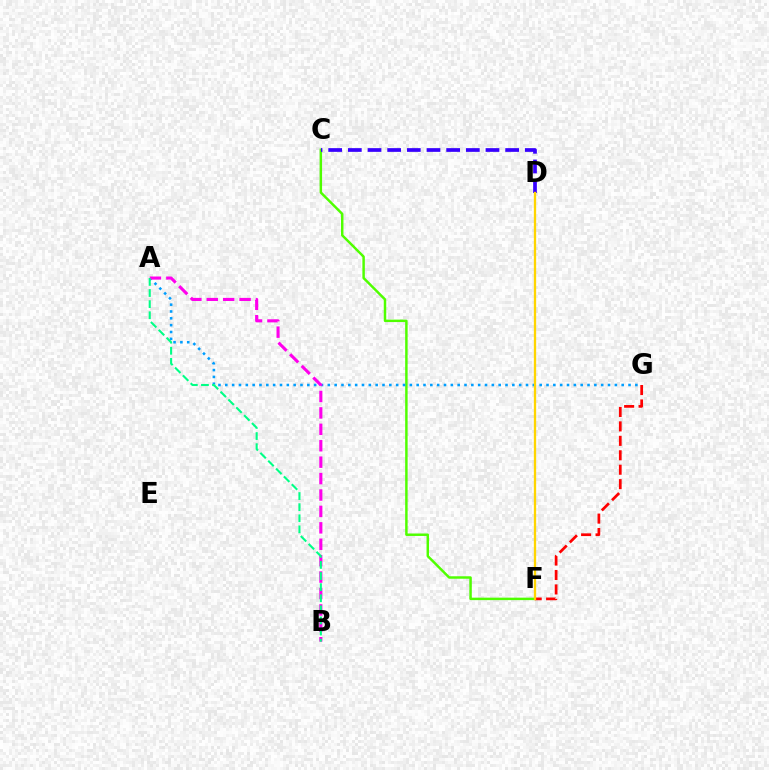{('C', 'F'): [{'color': '#4fff00', 'line_style': 'solid', 'thickness': 1.78}], ('F', 'G'): [{'color': '#ff0000', 'line_style': 'dashed', 'thickness': 1.96}], ('A', 'G'): [{'color': '#009eff', 'line_style': 'dotted', 'thickness': 1.86}], ('C', 'D'): [{'color': '#3700ff', 'line_style': 'dashed', 'thickness': 2.67}], ('A', 'B'): [{'color': '#ff00ed', 'line_style': 'dashed', 'thickness': 2.23}, {'color': '#00ff86', 'line_style': 'dashed', 'thickness': 1.51}], ('D', 'F'): [{'color': '#ffd500', 'line_style': 'solid', 'thickness': 1.66}]}